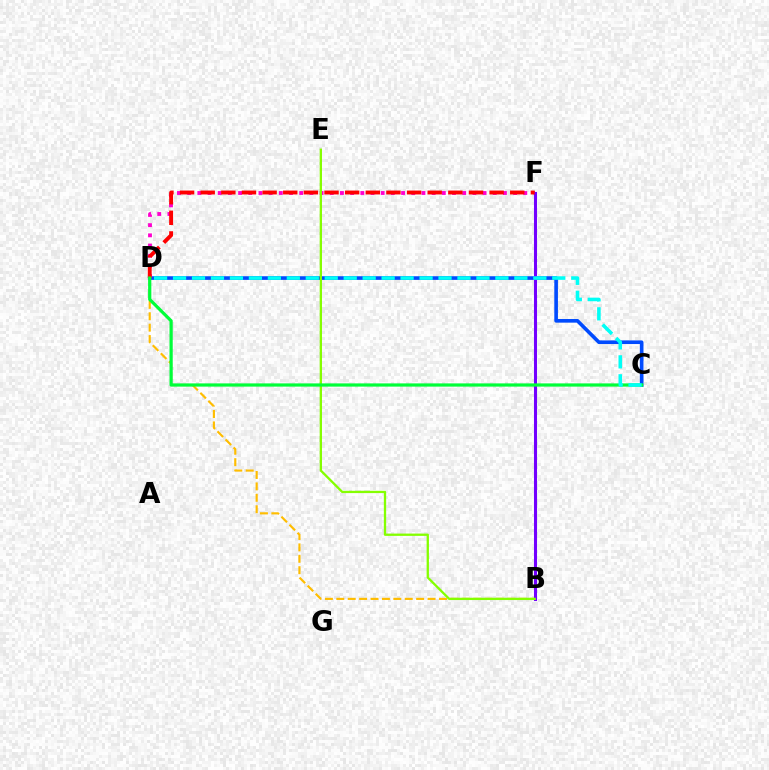{('B', 'D'): [{'color': '#ffbd00', 'line_style': 'dashed', 'thickness': 1.55}], ('C', 'D'): [{'color': '#004bff', 'line_style': 'solid', 'thickness': 2.62}, {'color': '#00ff39', 'line_style': 'solid', 'thickness': 2.32}, {'color': '#00fff6', 'line_style': 'dashed', 'thickness': 2.58}], ('D', 'F'): [{'color': '#ff00cf', 'line_style': 'dotted', 'thickness': 2.77}, {'color': '#ff0000', 'line_style': 'dashed', 'thickness': 2.8}], ('B', 'F'): [{'color': '#7200ff', 'line_style': 'solid', 'thickness': 2.2}], ('B', 'E'): [{'color': '#84ff00', 'line_style': 'solid', 'thickness': 1.66}]}